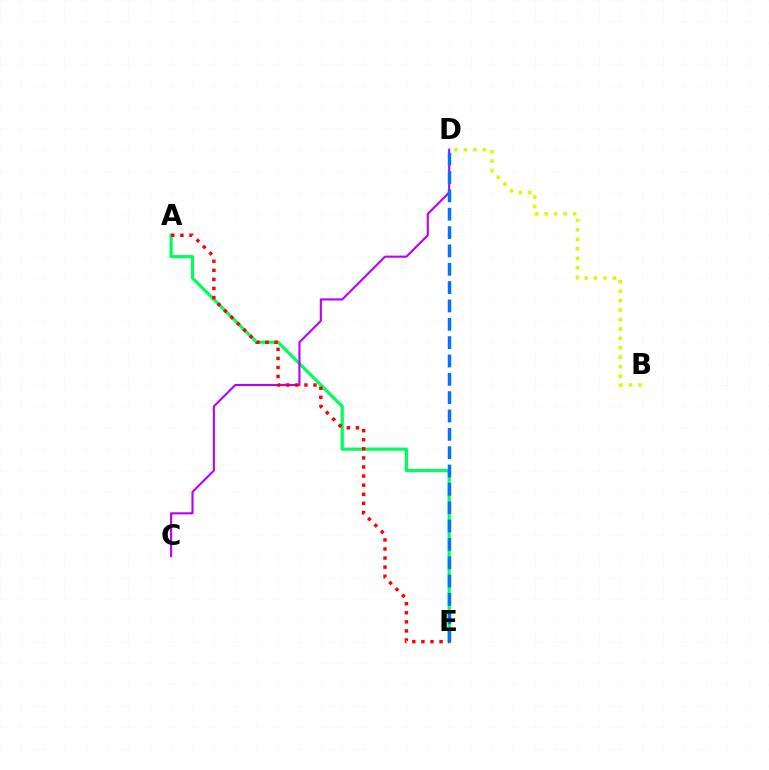{('A', 'E'): [{'color': '#00ff5c', 'line_style': 'solid', 'thickness': 2.31}, {'color': '#ff0000', 'line_style': 'dotted', 'thickness': 2.47}], ('C', 'D'): [{'color': '#b900ff', 'line_style': 'solid', 'thickness': 1.52}], ('D', 'E'): [{'color': '#0074ff', 'line_style': 'dashed', 'thickness': 2.49}], ('B', 'D'): [{'color': '#d1ff00', 'line_style': 'dotted', 'thickness': 2.57}]}